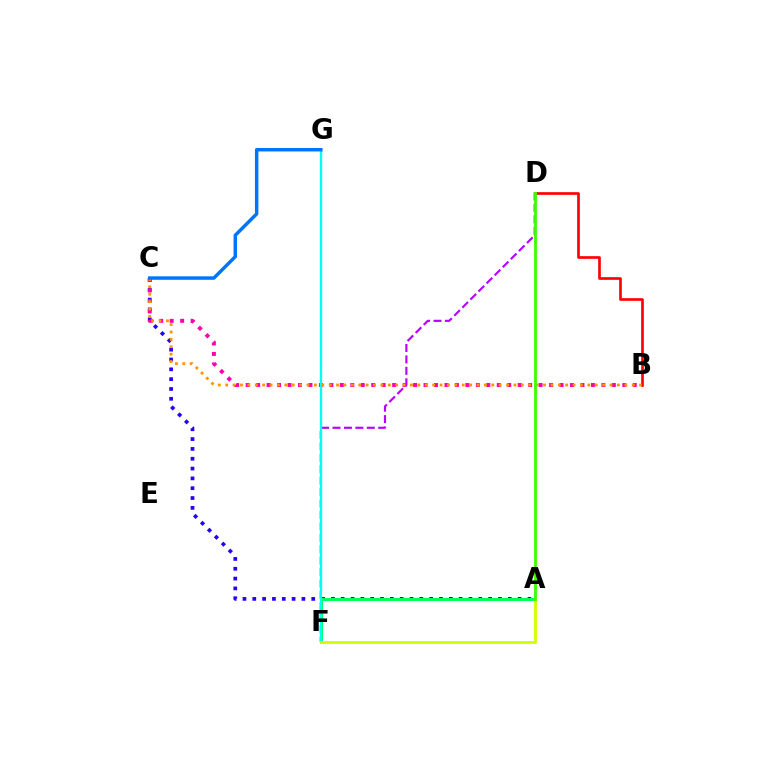{('B', 'D'): [{'color': '#ff0000', 'line_style': 'solid', 'thickness': 1.92}], ('A', 'C'): [{'color': '#2500ff', 'line_style': 'dotted', 'thickness': 2.67}], ('B', 'C'): [{'color': '#ff00ac', 'line_style': 'dotted', 'thickness': 2.84}, {'color': '#ff9400', 'line_style': 'dotted', 'thickness': 2.01}], ('D', 'F'): [{'color': '#b900ff', 'line_style': 'dashed', 'thickness': 1.55}], ('A', 'F'): [{'color': '#00ff5c', 'line_style': 'solid', 'thickness': 2.17}, {'color': '#d1ff00', 'line_style': 'solid', 'thickness': 2.07}], ('F', 'G'): [{'color': '#00fff6', 'line_style': 'solid', 'thickness': 1.65}], ('C', 'G'): [{'color': '#0074ff', 'line_style': 'solid', 'thickness': 2.49}], ('A', 'D'): [{'color': '#3dff00', 'line_style': 'solid', 'thickness': 2.04}]}